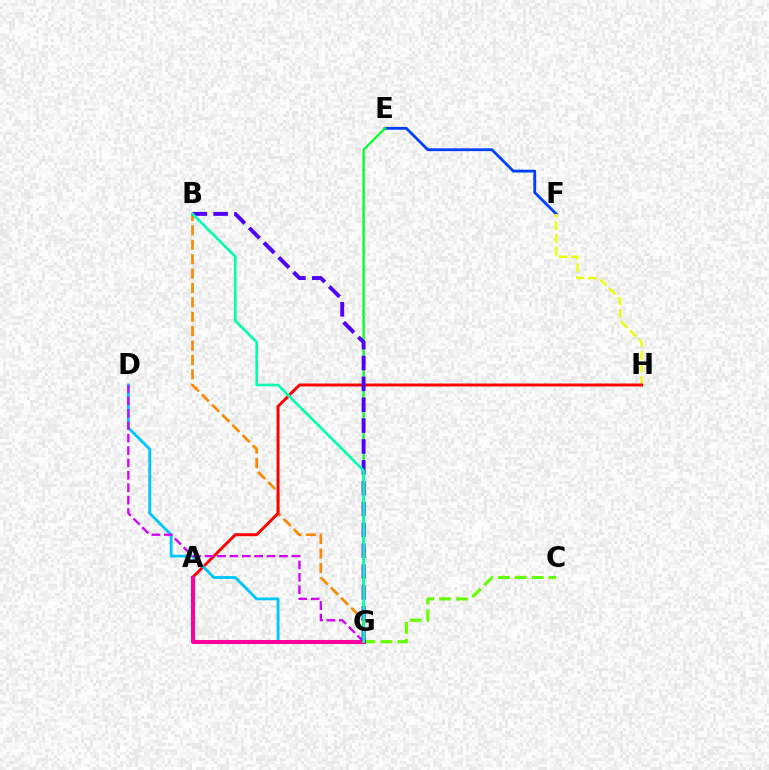{('E', 'F'): [{'color': '#003fff', 'line_style': 'solid', 'thickness': 2.02}], ('E', 'G'): [{'color': '#00ff27', 'line_style': 'solid', 'thickness': 1.64}], ('F', 'H'): [{'color': '#eeff00', 'line_style': 'dashed', 'thickness': 1.72}], ('B', 'G'): [{'color': '#ff8800', 'line_style': 'dashed', 'thickness': 1.96}, {'color': '#4f00ff', 'line_style': 'dashed', 'thickness': 2.83}, {'color': '#00ffaf', 'line_style': 'solid', 'thickness': 1.91}], ('A', 'H'): [{'color': '#ff0000', 'line_style': 'solid', 'thickness': 2.12}], ('D', 'G'): [{'color': '#00c7ff', 'line_style': 'solid', 'thickness': 2.06}, {'color': '#d600ff', 'line_style': 'dashed', 'thickness': 1.68}], ('C', 'G'): [{'color': '#66ff00', 'line_style': 'dashed', 'thickness': 2.3}], ('A', 'G'): [{'color': '#ff00a0', 'line_style': 'solid', 'thickness': 2.9}]}